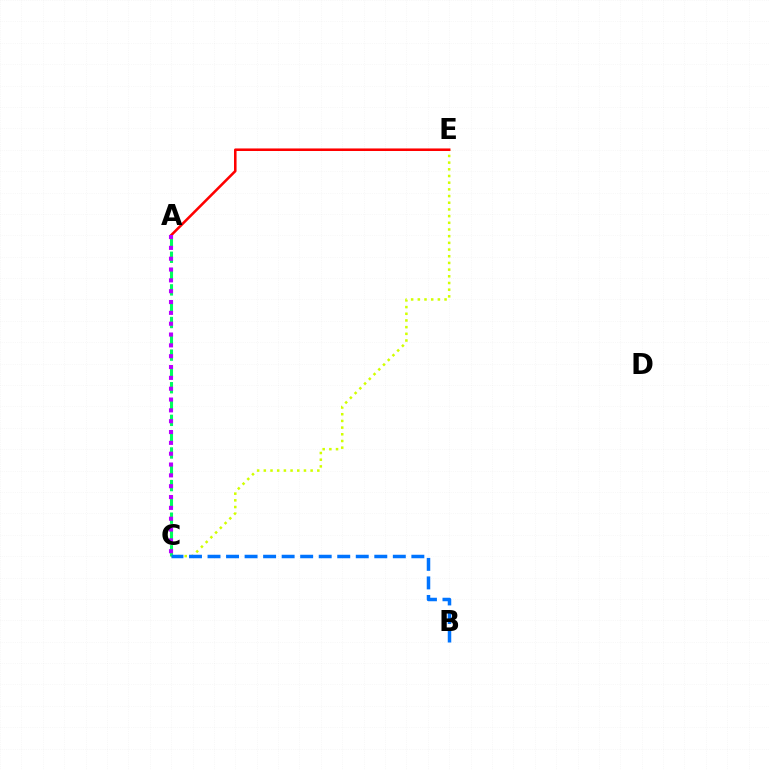{('C', 'E'): [{'color': '#d1ff00', 'line_style': 'dotted', 'thickness': 1.82}], ('A', 'C'): [{'color': '#00ff5c', 'line_style': 'dashed', 'thickness': 2.22}, {'color': '#b900ff', 'line_style': 'dotted', 'thickness': 2.94}], ('B', 'C'): [{'color': '#0074ff', 'line_style': 'dashed', 'thickness': 2.52}], ('A', 'E'): [{'color': '#ff0000', 'line_style': 'solid', 'thickness': 1.84}]}